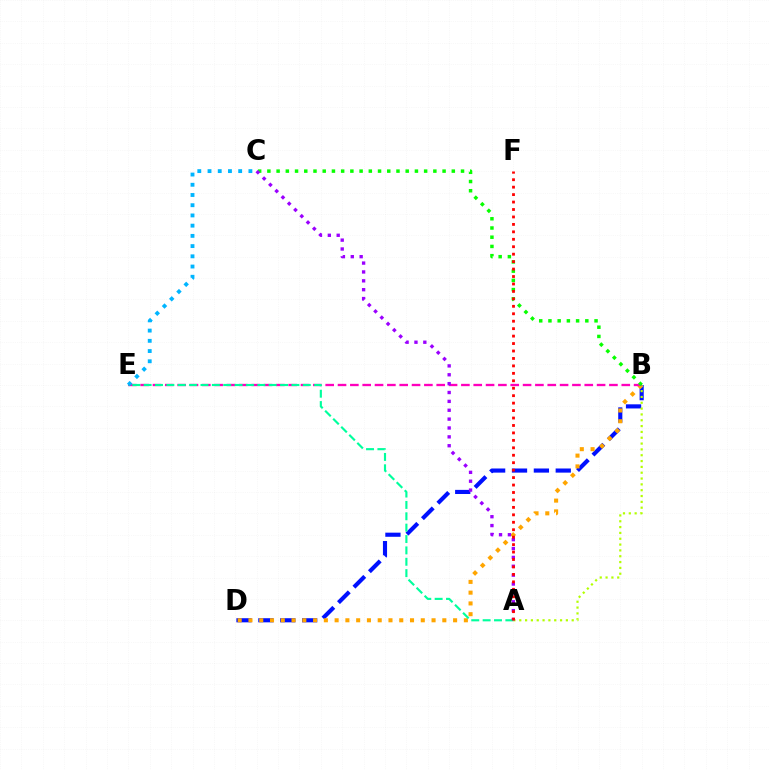{('B', 'D'): [{'color': '#0010ff', 'line_style': 'dashed', 'thickness': 2.97}, {'color': '#ffa500', 'line_style': 'dotted', 'thickness': 2.93}], ('A', 'B'): [{'color': '#b3ff00', 'line_style': 'dotted', 'thickness': 1.58}], ('B', 'E'): [{'color': '#ff00bd', 'line_style': 'dashed', 'thickness': 1.68}], ('B', 'C'): [{'color': '#08ff00', 'line_style': 'dotted', 'thickness': 2.51}], ('A', 'E'): [{'color': '#00ff9d', 'line_style': 'dashed', 'thickness': 1.54}], ('A', 'C'): [{'color': '#9b00ff', 'line_style': 'dotted', 'thickness': 2.41}], ('C', 'E'): [{'color': '#00b5ff', 'line_style': 'dotted', 'thickness': 2.78}], ('A', 'F'): [{'color': '#ff0000', 'line_style': 'dotted', 'thickness': 2.02}]}